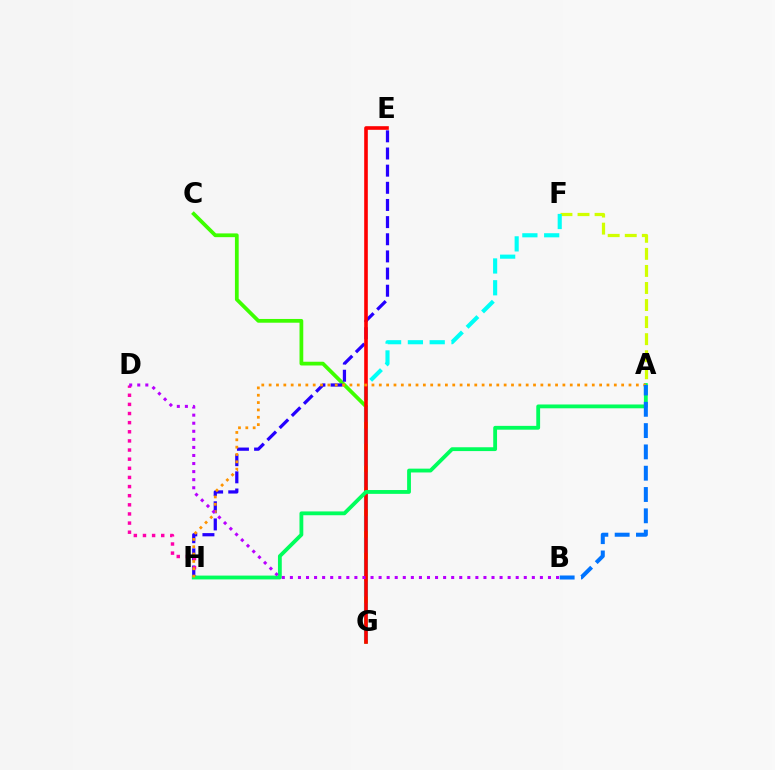{('A', 'F'): [{'color': '#d1ff00', 'line_style': 'dashed', 'thickness': 2.32}], ('C', 'G'): [{'color': '#3dff00', 'line_style': 'solid', 'thickness': 2.7}], ('F', 'G'): [{'color': '#00fff6', 'line_style': 'dashed', 'thickness': 2.96}], ('E', 'H'): [{'color': '#2500ff', 'line_style': 'dashed', 'thickness': 2.33}], ('D', 'H'): [{'color': '#ff00ac', 'line_style': 'dotted', 'thickness': 2.48}], ('E', 'G'): [{'color': '#ff0000', 'line_style': 'solid', 'thickness': 2.61}], ('A', 'H'): [{'color': '#00ff5c', 'line_style': 'solid', 'thickness': 2.75}, {'color': '#ff9400', 'line_style': 'dotted', 'thickness': 2.0}], ('A', 'B'): [{'color': '#0074ff', 'line_style': 'dashed', 'thickness': 2.89}], ('B', 'D'): [{'color': '#b900ff', 'line_style': 'dotted', 'thickness': 2.19}]}